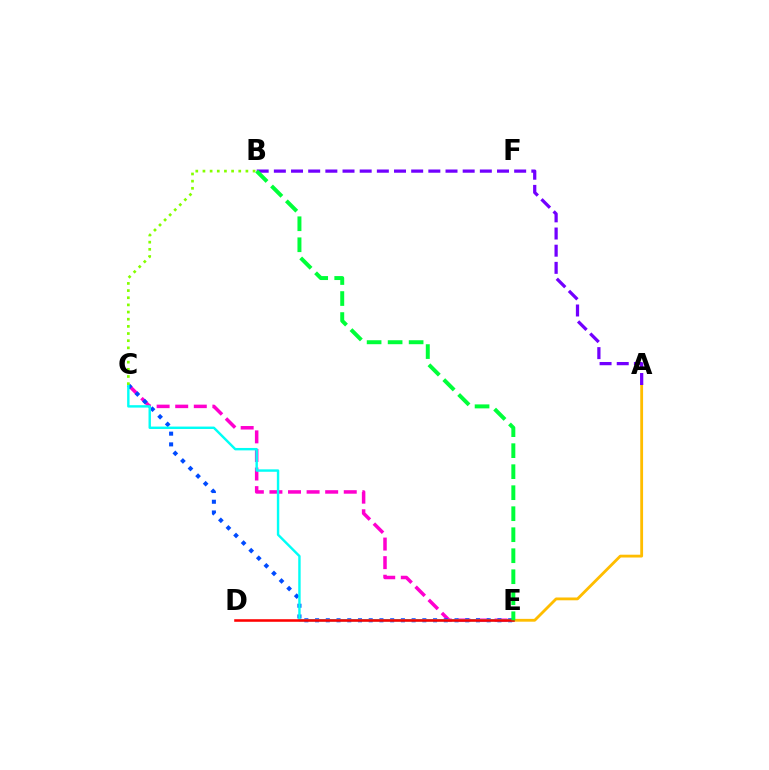{('C', 'E'): [{'color': '#ff00cf', 'line_style': 'dashed', 'thickness': 2.52}, {'color': '#004bff', 'line_style': 'dotted', 'thickness': 2.91}, {'color': '#00fff6', 'line_style': 'solid', 'thickness': 1.74}], ('A', 'E'): [{'color': '#ffbd00', 'line_style': 'solid', 'thickness': 2.03}], ('D', 'E'): [{'color': '#ff0000', 'line_style': 'solid', 'thickness': 1.84}], ('B', 'C'): [{'color': '#84ff00', 'line_style': 'dotted', 'thickness': 1.95}], ('A', 'B'): [{'color': '#7200ff', 'line_style': 'dashed', 'thickness': 2.33}], ('B', 'E'): [{'color': '#00ff39', 'line_style': 'dashed', 'thickness': 2.85}]}